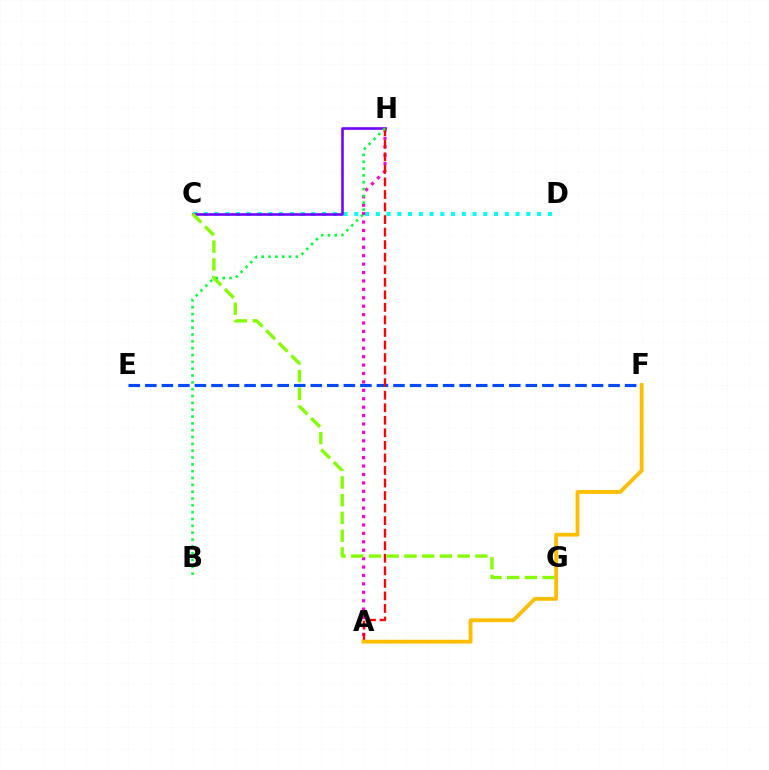{('C', 'D'): [{'color': '#00fff6', 'line_style': 'dotted', 'thickness': 2.92}], ('A', 'H'): [{'color': '#ff00cf', 'line_style': 'dotted', 'thickness': 2.29}, {'color': '#ff0000', 'line_style': 'dashed', 'thickness': 1.7}], ('E', 'F'): [{'color': '#004bff', 'line_style': 'dashed', 'thickness': 2.25}], ('C', 'H'): [{'color': '#7200ff', 'line_style': 'solid', 'thickness': 1.87}], ('C', 'G'): [{'color': '#84ff00', 'line_style': 'dashed', 'thickness': 2.41}], ('A', 'F'): [{'color': '#ffbd00', 'line_style': 'solid', 'thickness': 2.75}], ('B', 'H'): [{'color': '#00ff39', 'line_style': 'dotted', 'thickness': 1.86}]}